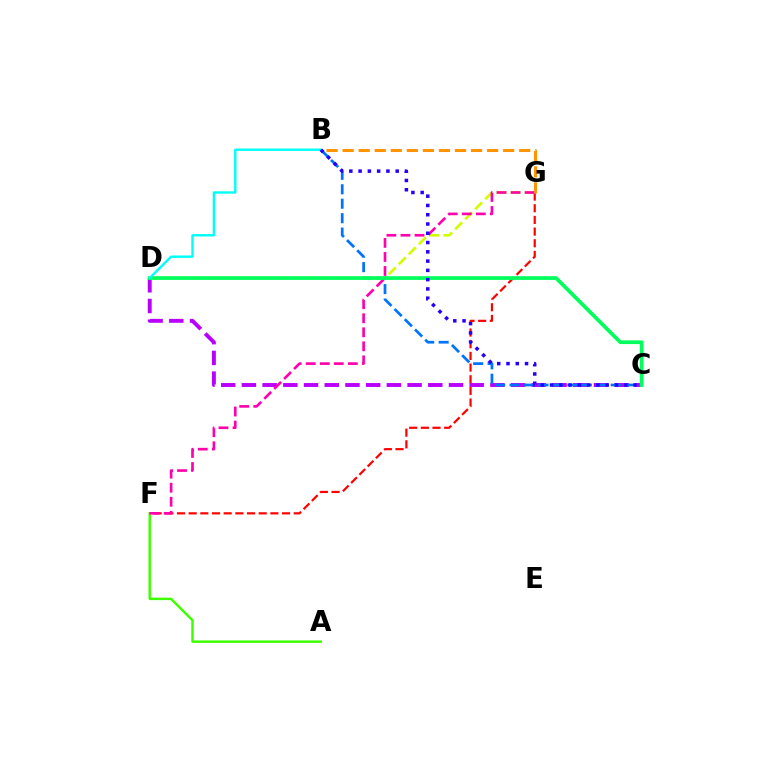{('C', 'D'): [{'color': '#b900ff', 'line_style': 'dashed', 'thickness': 2.81}, {'color': '#00ff5c', 'line_style': 'solid', 'thickness': 2.67}], ('A', 'F'): [{'color': '#3dff00', 'line_style': 'solid', 'thickness': 1.77}], ('B', 'C'): [{'color': '#0074ff', 'line_style': 'dashed', 'thickness': 1.96}, {'color': '#2500ff', 'line_style': 'dotted', 'thickness': 2.52}], ('F', 'G'): [{'color': '#ff0000', 'line_style': 'dashed', 'thickness': 1.59}, {'color': '#ff00ac', 'line_style': 'dashed', 'thickness': 1.91}], ('B', 'G'): [{'color': '#ff9400', 'line_style': 'dashed', 'thickness': 2.18}], ('D', 'G'): [{'color': '#d1ff00', 'line_style': 'dashed', 'thickness': 1.92}], ('B', 'D'): [{'color': '#00fff6', 'line_style': 'solid', 'thickness': 1.72}]}